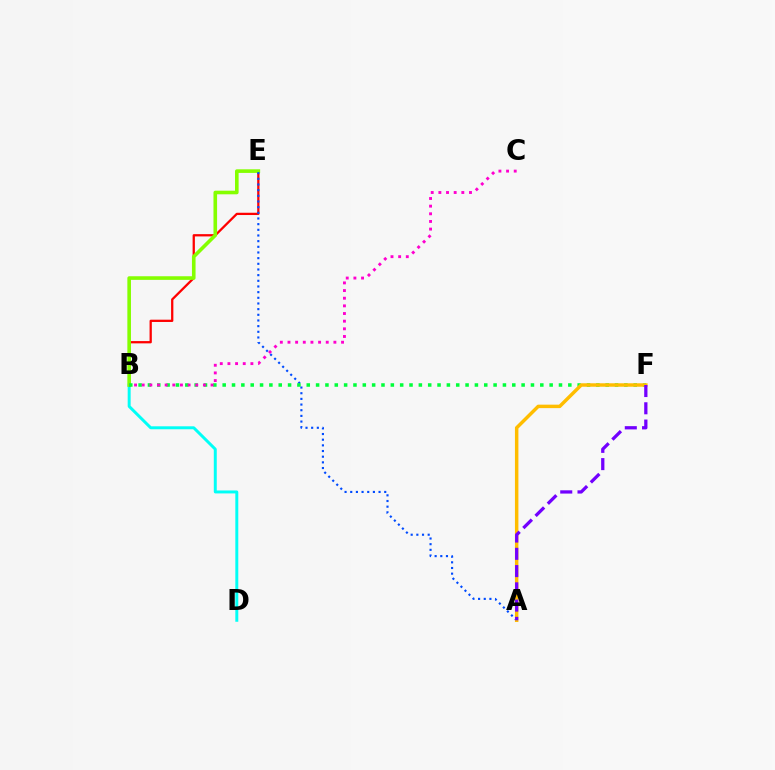{('B', 'D'): [{'color': '#00fff6', 'line_style': 'solid', 'thickness': 2.13}], ('B', 'E'): [{'color': '#ff0000', 'line_style': 'solid', 'thickness': 1.64}, {'color': '#84ff00', 'line_style': 'solid', 'thickness': 2.6}], ('A', 'E'): [{'color': '#004bff', 'line_style': 'dotted', 'thickness': 1.54}], ('B', 'F'): [{'color': '#00ff39', 'line_style': 'dotted', 'thickness': 2.54}], ('A', 'F'): [{'color': '#ffbd00', 'line_style': 'solid', 'thickness': 2.49}, {'color': '#7200ff', 'line_style': 'dashed', 'thickness': 2.35}], ('B', 'C'): [{'color': '#ff00cf', 'line_style': 'dotted', 'thickness': 2.08}]}